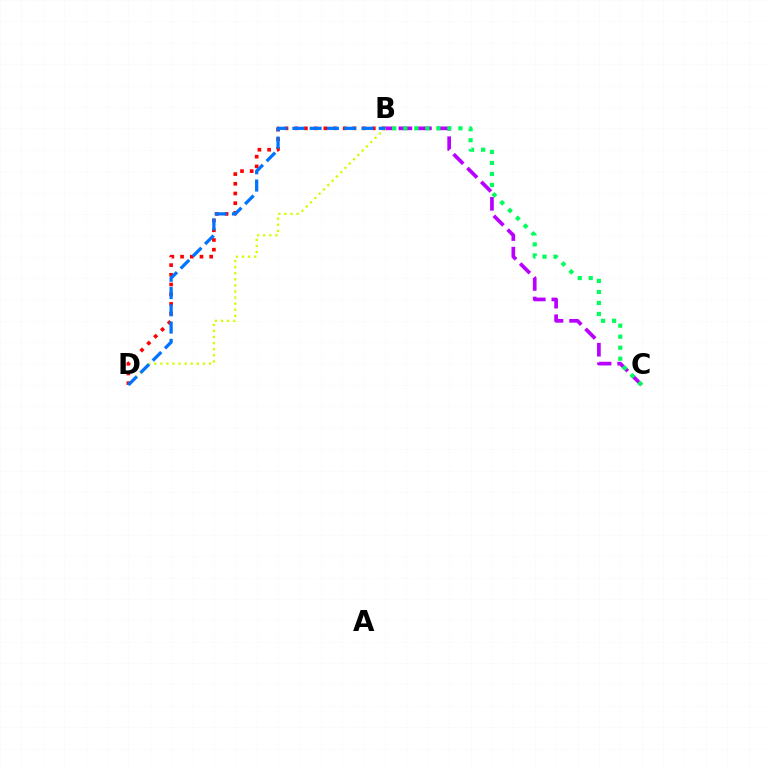{('B', 'D'): [{'color': '#ff0000', 'line_style': 'dotted', 'thickness': 2.64}, {'color': '#d1ff00', 'line_style': 'dotted', 'thickness': 1.65}, {'color': '#0074ff', 'line_style': 'dashed', 'thickness': 2.35}], ('B', 'C'): [{'color': '#b900ff', 'line_style': 'dashed', 'thickness': 2.66}, {'color': '#00ff5c', 'line_style': 'dotted', 'thickness': 2.99}]}